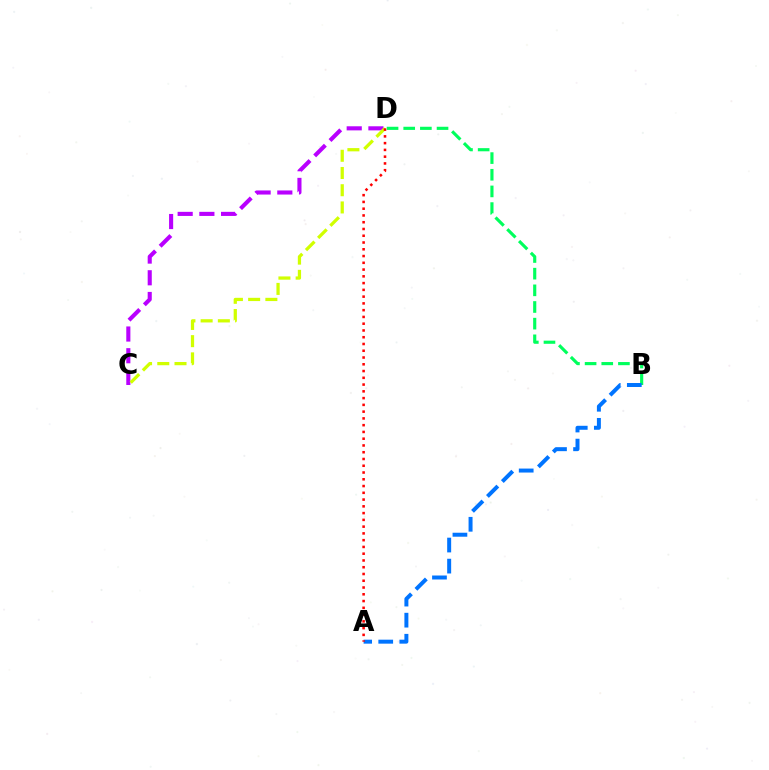{('C', 'D'): [{'color': '#b900ff', 'line_style': 'dashed', 'thickness': 2.95}, {'color': '#d1ff00', 'line_style': 'dashed', 'thickness': 2.34}], ('B', 'D'): [{'color': '#00ff5c', 'line_style': 'dashed', 'thickness': 2.26}], ('A', 'B'): [{'color': '#0074ff', 'line_style': 'dashed', 'thickness': 2.86}], ('A', 'D'): [{'color': '#ff0000', 'line_style': 'dotted', 'thickness': 1.84}]}